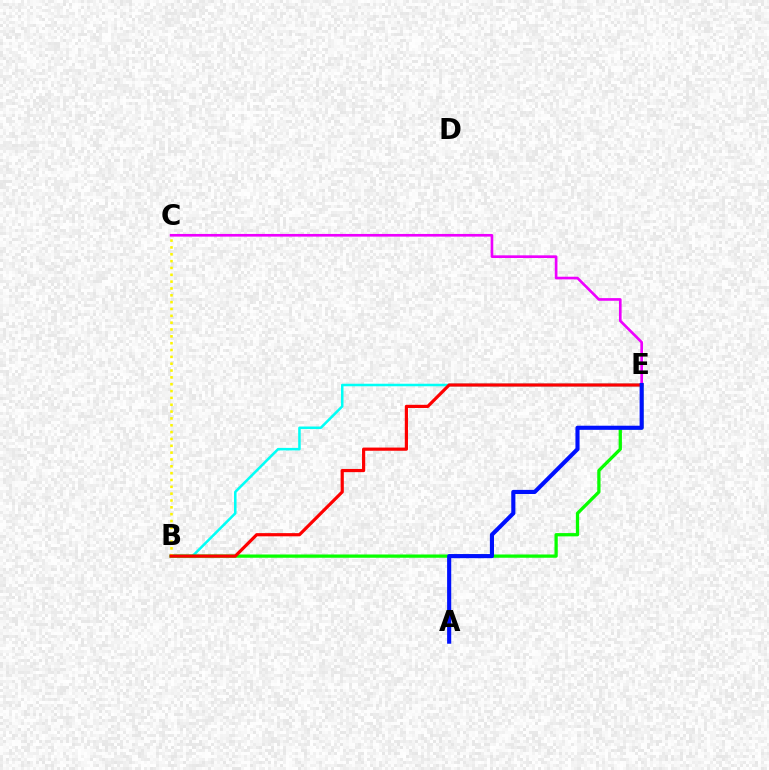{('B', 'E'): [{'color': '#00fff6', 'line_style': 'solid', 'thickness': 1.82}, {'color': '#08ff00', 'line_style': 'solid', 'thickness': 2.36}, {'color': '#ff0000', 'line_style': 'solid', 'thickness': 2.29}], ('C', 'E'): [{'color': '#ee00ff', 'line_style': 'solid', 'thickness': 1.91}], ('B', 'C'): [{'color': '#fcf500', 'line_style': 'dotted', 'thickness': 1.86}], ('A', 'E'): [{'color': '#0010ff', 'line_style': 'solid', 'thickness': 2.96}]}